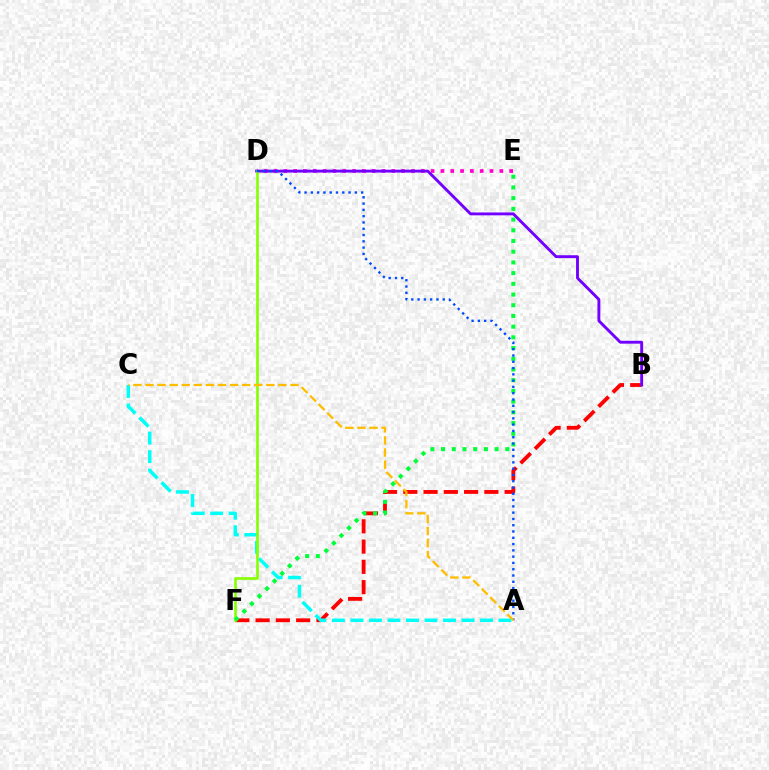{('D', 'E'): [{'color': '#ff00cf', 'line_style': 'dotted', 'thickness': 2.67}], ('B', 'F'): [{'color': '#ff0000', 'line_style': 'dashed', 'thickness': 2.75}], ('A', 'C'): [{'color': '#00fff6', 'line_style': 'dashed', 'thickness': 2.51}, {'color': '#ffbd00', 'line_style': 'dashed', 'thickness': 1.64}], ('B', 'D'): [{'color': '#7200ff', 'line_style': 'solid', 'thickness': 2.07}], ('D', 'F'): [{'color': '#84ff00', 'line_style': 'solid', 'thickness': 1.88}], ('E', 'F'): [{'color': '#00ff39', 'line_style': 'dotted', 'thickness': 2.91}], ('A', 'D'): [{'color': '#004bff', 'line_style': 'dotted', 'thickness': 1.71}]}